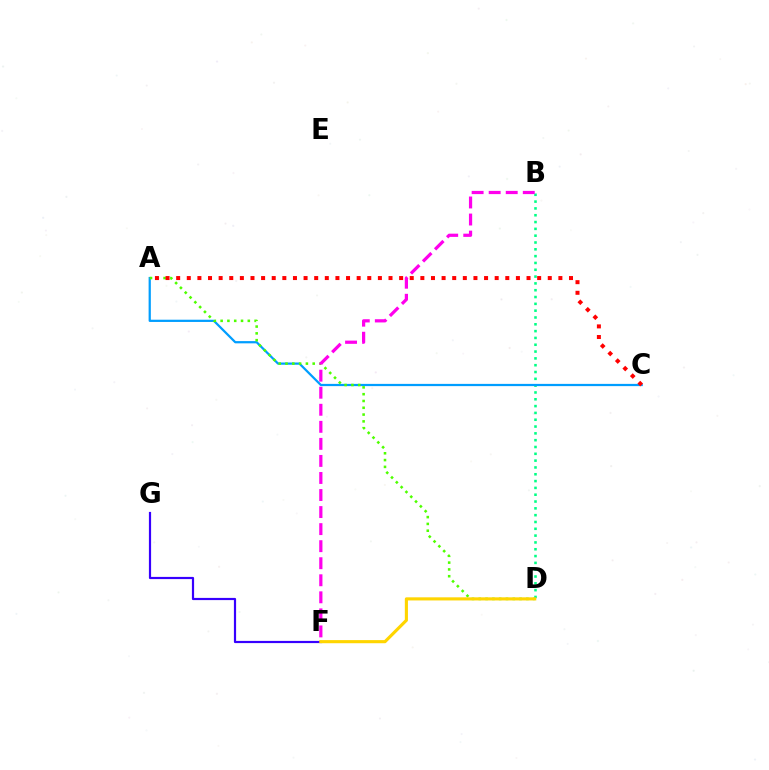{('B', 'D'): [{'color': '#00ff86', 'line_style': 'dotted', 'thickness': 1.85}], ('A', 'C'): [{'color': '#009eff', 'line_style': 'solid', 'thickness': 1.61}, {'color': '#ff0000', 'line_style': 'dotted', 'thickness': 2.88}], ('A', 'D'): [{'color': '#4fff00', 'line_style': 'dotted', 'thickness': 1.85}], ('F', 'G'): [{'color': '#3700ff', 'line_style': 'solid', 'thickness': 1.58}], ('D', 'F'): [{'color': '#ffd500', 'line_style': 'solid', 'thickness': 2.25}], ('B', 'F'): [{'color': '#ff00ed', 'line_style': 'dashed', 'thickness': 2.32}]}